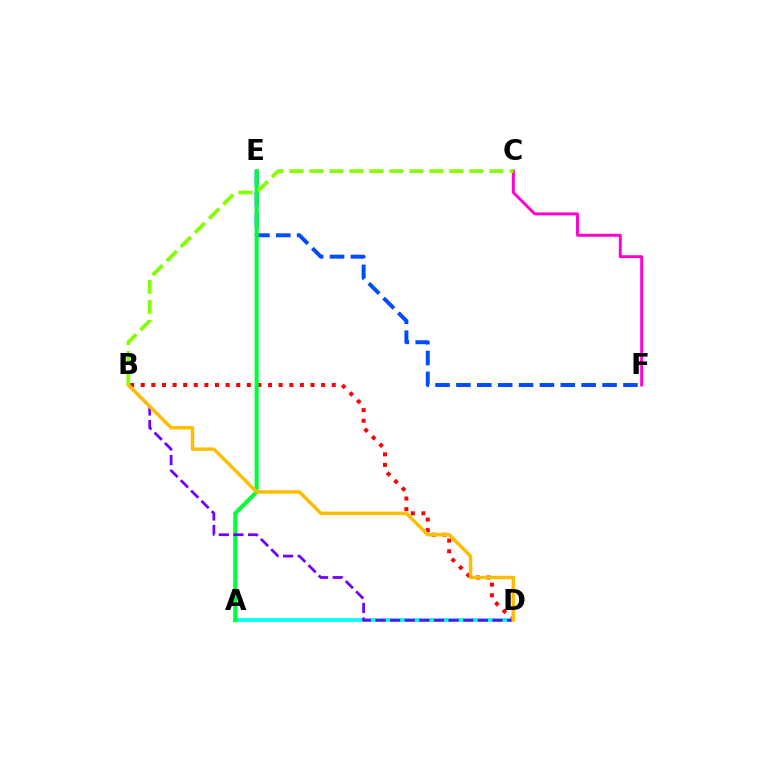{('B', 'D'): [{'color': '#ff0000', 'line_style': 'dotted', 'thickness': 2.88}, {'color': '#7200ff', 'line_style': 'dashed', 'thickness': 1.99}, {'color': '#ffbd00', 'line_style': 'solid', 'thickness': 2.5}], ('C', 'F'): [{'color': '#ff00cf', 'line_style': 'solid', 'thickness': 2.12}], ('E', 'F'): [{'color': '#004bff', 'line_style': 'dashed', 'thickness': 2.84}], ('A', 'D'): [{'color': '#00fff6', 'line_style': 'solid', 'thickness': 2.65}], ('A', 'E'): [{'color': '#00ff39', 'line_style': 'solid', 'thickness': 2.95}], ('B', 'C'): [{'color': '#84ff00', 'line_style': 'dashed', 'thickness': 2.72}]}